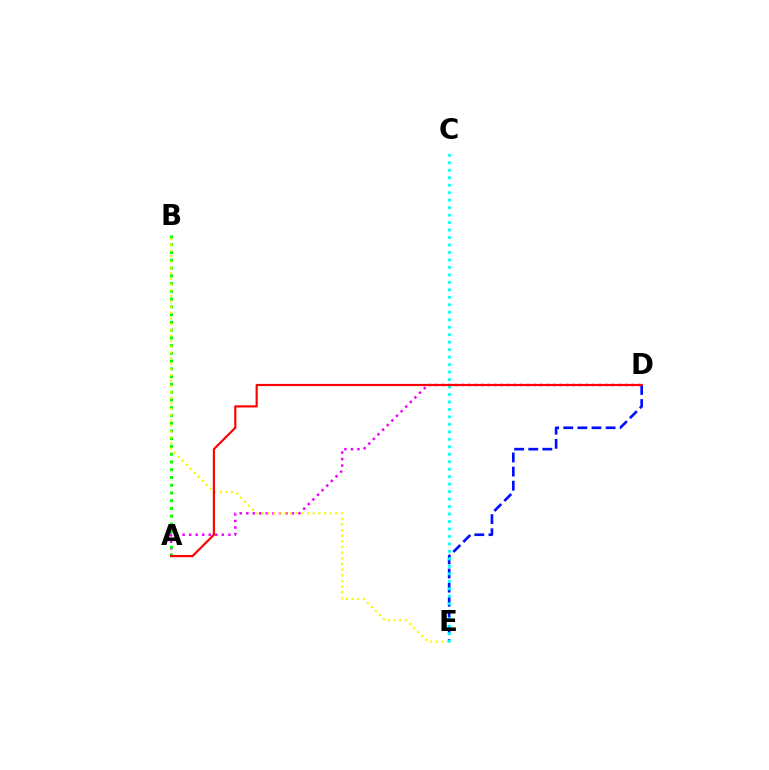{('A', 'D'): [{'color': '#ee00ff', 'line_style': 'dotted', 'thickness': 1.78}, {'color': '#ff0000', 'line_style': 'solid', 'thickness': 1.57}], ('A', 'B'): [{'color': '#08ff00', 'line_style': 'dotted', 'thickness': 2.11}], ('B', 'E'): [{'color': '#fcf500', 'line_style': 'dotted', 'thickness': 1.54}], ('D', 'E'): [{'color': '#0010ff', 'line_style': 'dashed', 'thickness': 1.92}], ('C', 'E'): [{'color': '#00fff6', 'line_style': 'dotted', 'thickness': 2.03}]}